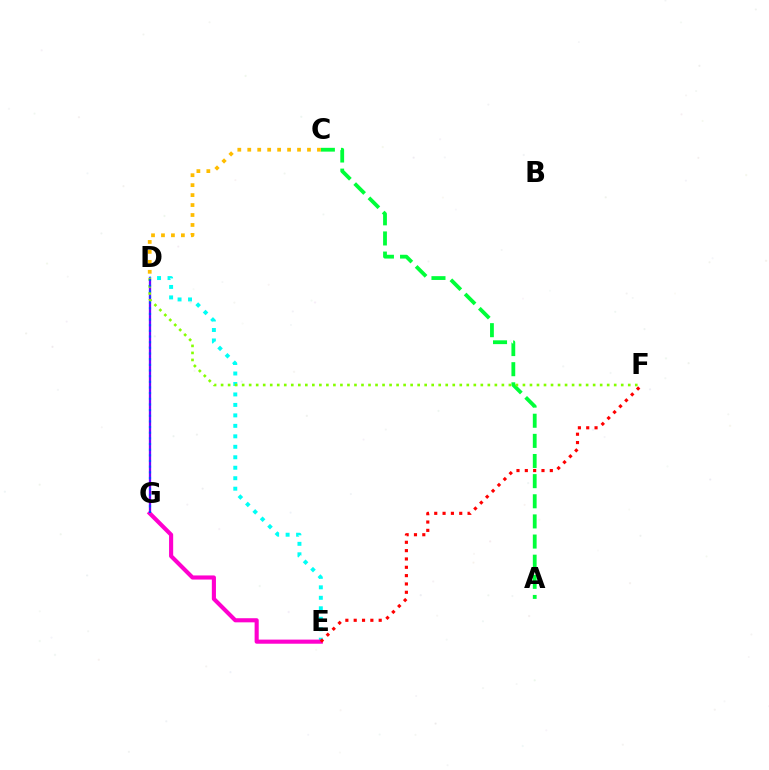{('A', 'C'): [{'color': '#00ff39', 'line_style': 'dashed', 'thickness': 2.74}], ('D', 'G'): [{'color': '#7200ff', 'line_style': 'solid', 'thickness': 1.66}, {'color': '#004bff', 'line_style': 'dotted', 'thickness': 1.54}], ('D', 'E'): [{'color': '#00fff6', 'line_style': 'dotted', 'thickness': 2.85}], ('D', 'F'): [{'color': '#84ff00', 'line_style': 'dotted', 'thickness': 1.91}], ('C', 'D'): [{'color': '#ffbd00', 'line_style': 'dotted', 'thickness': 2.71}], ('E', 'G'): [{'color': '#ff00cf', 'line_style': 'solid', 'thickness': 2.96}], ('E', 'F'): [{'color': '#ff0000', 'line_style': 'dotted', 'thickness': 2.26}]}